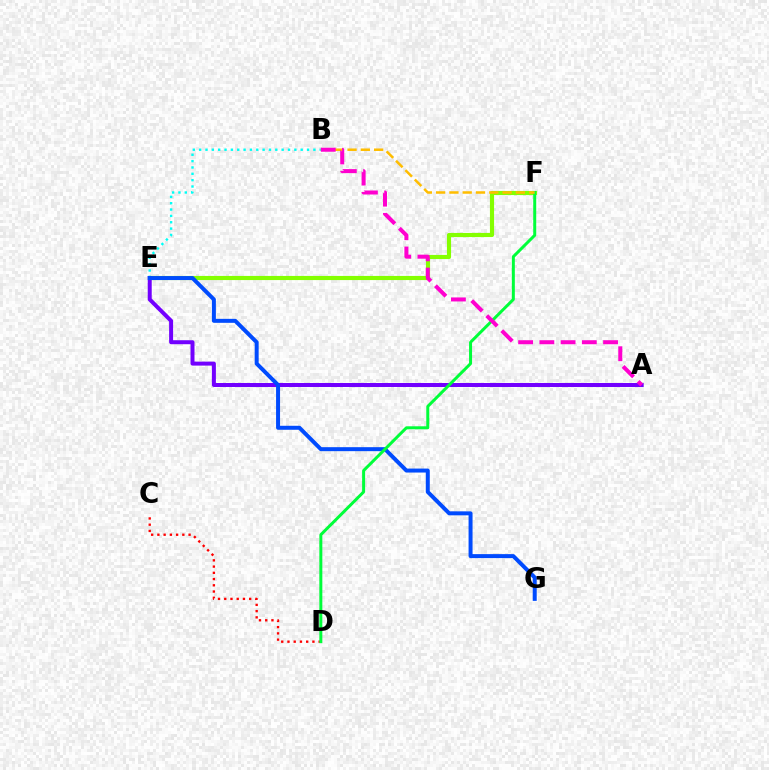{('B', 'E'): [{'color': '#00fff6', 'line_style': 'dotted', 'thickness': 1.72}], ('E', 'F'): [{'color': '#84ff00', 'line_style': 'solid', 'thickness': 2.98}], ('A', 'E'): [{'color': '#7200ff', 'line_style': 'solid', 'thickness': 2.87}], ('E', 'G'): [{'color': '#004bff', 'line_style': 'solid', 'thickness': 2.87}], ('C', 'D'): [{'color': '#ff0000', 'line_style': 'dotted', 'thickness': 1.69}], ('D', 'F'): [{'color': '#00ff39', 'line_style': 'solid', 'thickness': 2.15}], ('B', 'F'): [{'color': '#ffbd00', 'line_style': 'dashed', 'thickness': 1.81}], ('A', 'B'): [{'color': '#ff00cf', 'line_style': 'dashed', 'thickness': 2.88}]}